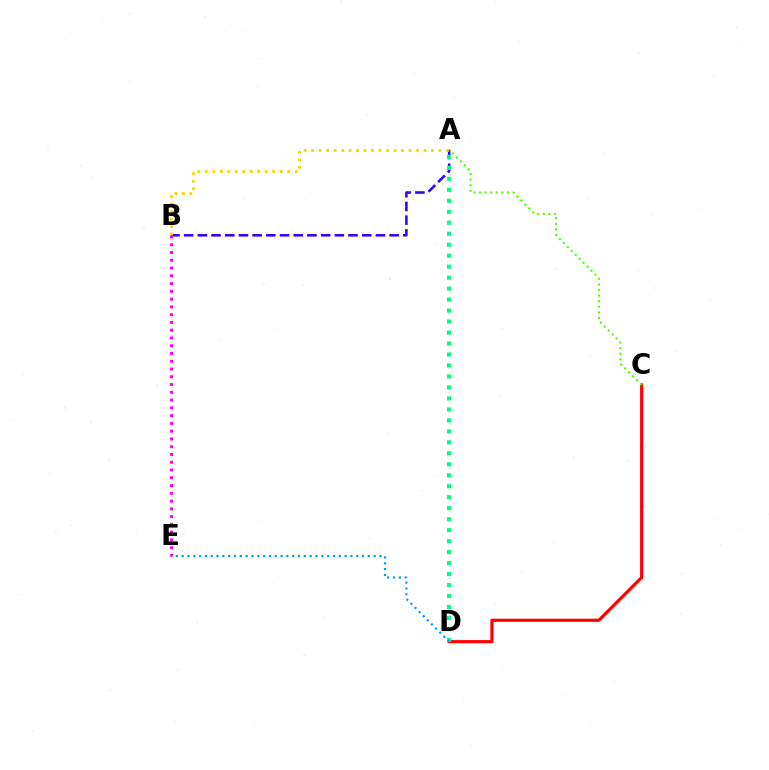{('A', 'B'): [{'color': '#3700ff', 'line_style': 'dashed', 'thickness': 1.86}, {'color': '#ffd500', 'line_style': 'dotted', 'thickness': 2.04}], ('C', 'D'): [{'color': '#ff0000', 'line_style': 'solid', 'thickness': 2.28}], ('B', 'E'): [{'color': '#ff00ed', 'line_style': 'dotted', 'thickness': 2.11}], ('A', 'D'): [{'color': '#00ff86', 'line_style': 'dotted', 'thickness': 2.98}], ('A', 'C'): [{'color': '#4fff00', 'line_style': 'dotted', 'thickness': 1.52}], ('D', 'E'): [{'color': '#009eff', 'line_style': 'dotted', 'thickness': 1.58}]}